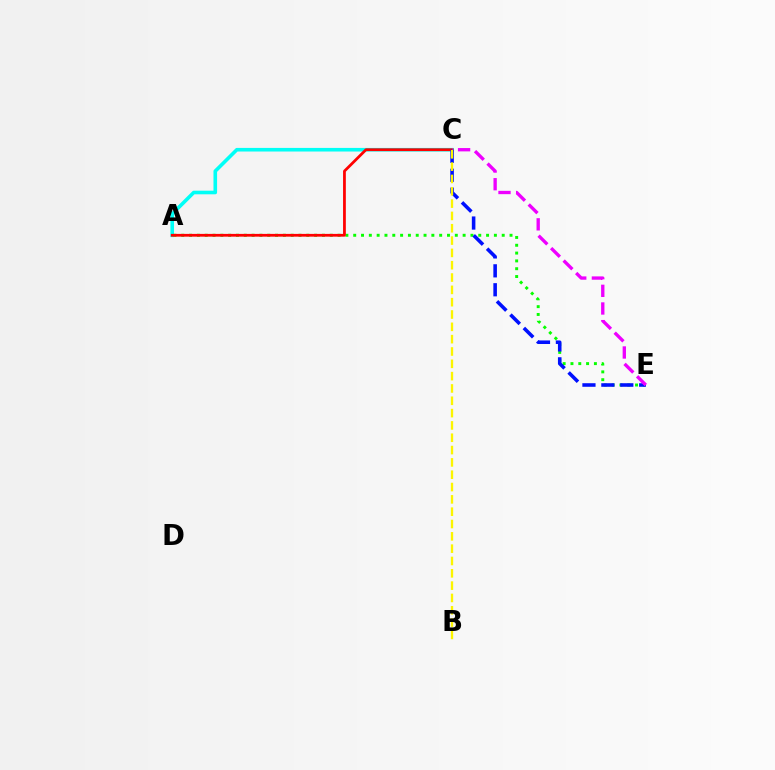{('A', 'C'): [{'color': '#00fff6', 'line_style': 'solid', 'thickness': 2.6}, {'color': '#ff0000', 'line_style': 'solid', 'thickness': 1.99}], ('A', 'E'): [{'color': '#08ff00', 'line_style': 'dotted', 'thickness': 2.12}], ('C', 'E'): [{'color': '#0010ff', 'line_style': 'dashed', 'thickness': 2.57}, {'color': '#ee00ff', 'line_style': 'dashed', 'thickness': 2.4}], ('B', 'C'): [{'color': '#fcf500', 'line_style': 'dashed', 'thickness': 1.67}]}